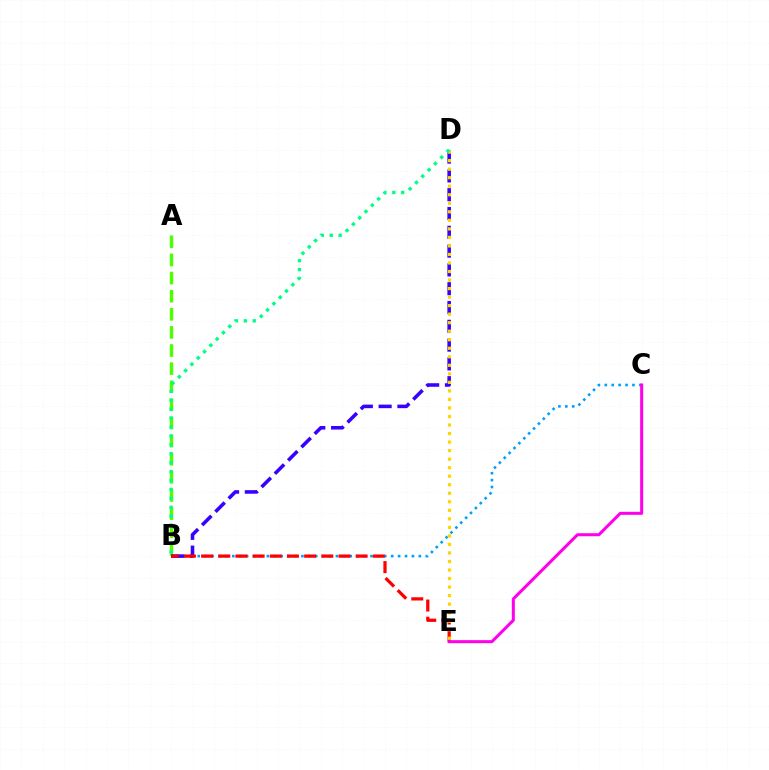{('B', 'C'): [{'color': '#009eff', 'line_style': 'dotted', 'thickness': 1.88}], ('A', 'B'): [{'color': '#4fff00', 'line_style': 'dashed', 'thickness': 2.46}], ('B', 'D'): [{'color': '#3700ff', 'line_style': 'dashed', 'thickness': 2.55}, {'color': '#00ff86', 'line_style': 'dotted', 'thickness': 2.42}], ('B', 'E'): [{'color': '#ff0000', 'line_style': 'dashed', 'thickness': 2.33}], ('C', 'E'): [{'color': '#ff00ed', 'line_style': 'solid', 'thickness': 2.18}], ('D', 'E'): [{'color': '#ffd500', 'line_style': 'dotted', 'thickness': 2.32}]}